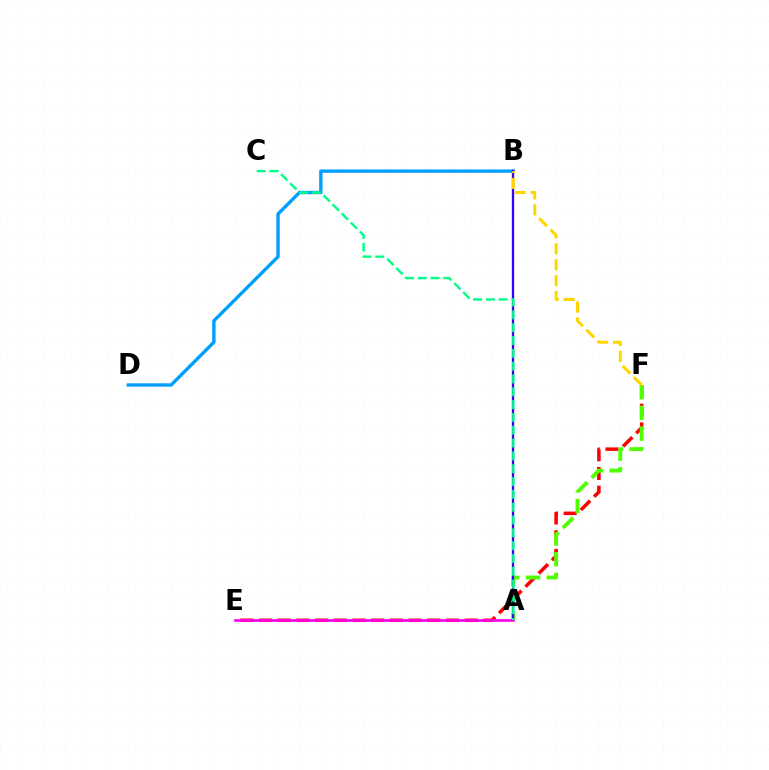{('E', 'F'): [{'color': '#ff0000', 'line_style': 'dashed', 'thickness': 2.54}], ('A', 'F'): [{'color': '#4fff00', 'line_style': 'dashed', 'thickness': 2.81}], ('B', 'D'): [{'color': '#009eff', 'line_style': 'solid', 'thickness': 2.42}], ('A', 'B'): [{'color': '#3700ff', 'line_style': 'solid', 'thickness': 1.65}], ('B', 'F'): [{'color': '#ffd500', 'line_style': 'dashed', 'thickness': 2.16}], ('A', 'E'): [{'color': '#ff00ed', 'line_style': 'solid', 'thickness': 1.9}], ('A', 'C'): [{'color': '#00ff86', 'line_style': 'dashed', 'thickness': 1.74}]}